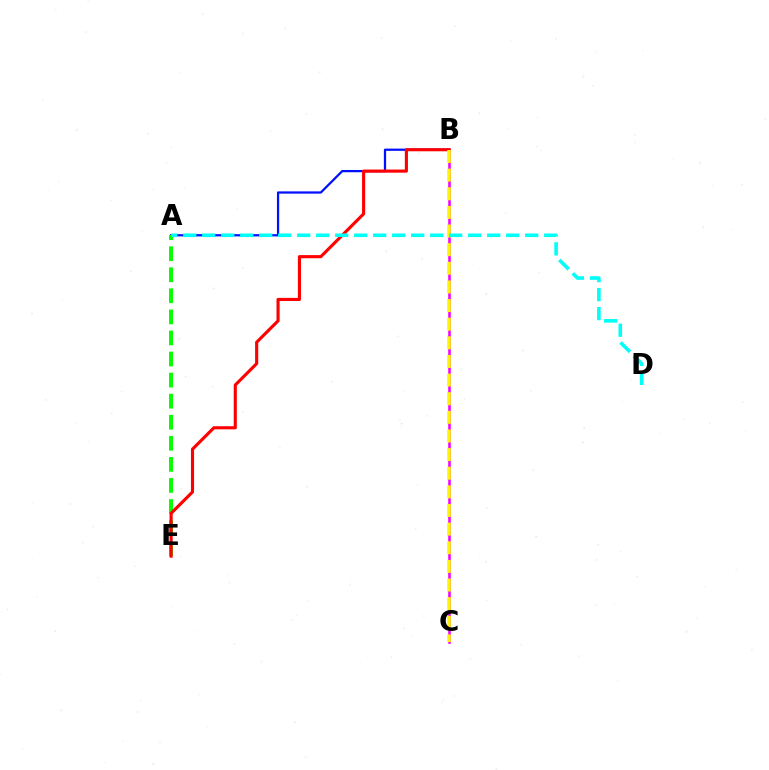{('A', 'B'): [{'color': '#0010ff', 'line_style': 'solid', 'thickness': 1.62}], ('B', 'C'): [{'color': '#ee00ff', 'line_style': 'solid', 'thickness': 1.83}, {'color': '#fcf500', 'line_style': 'dashed', 'thickness': 2.53}], ('A', 'E'): [{'color': '#08ff00', 'line_style': 'dashed', 'thickness': 2.86}], ('B', 'E'): [{'color': '#ff0000', 'line_style': 'solid', 'thickness': 2.25}], ('A', 'D'): [{'color': '#00fff6', 'line_style': 'dashed', 'thickness': 2.58}]}